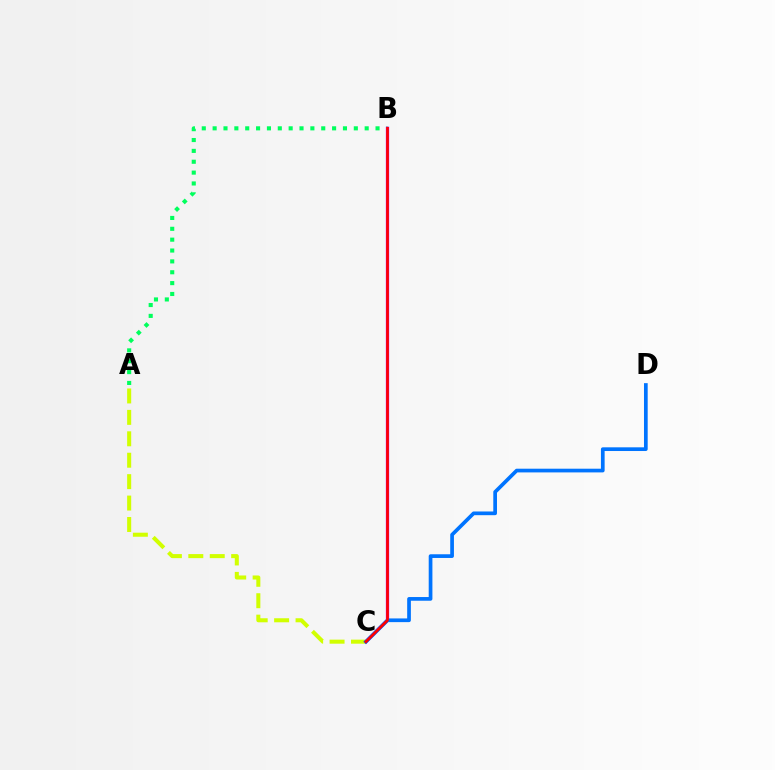{('A', 'C'): [{'color': '#d1ff00', 'line_style': 'dashed', 'thickness': 2.91}], ('A', 'B'): [{'color': '#00ff5c', 'line_style': 'dotted', 'thickness': 2.95}], ('B', 'C'): [{'color': '#b900ff', 'line_style': 'solid', 'thickness': 2.36}, {'color': '#ff0000', 'line_style': 'solid', 'thickness': 1.94}], ('C', 'D'): [{'color': '#0074ff', 'line_style': 'solid', 'thickness': 2.66}]}